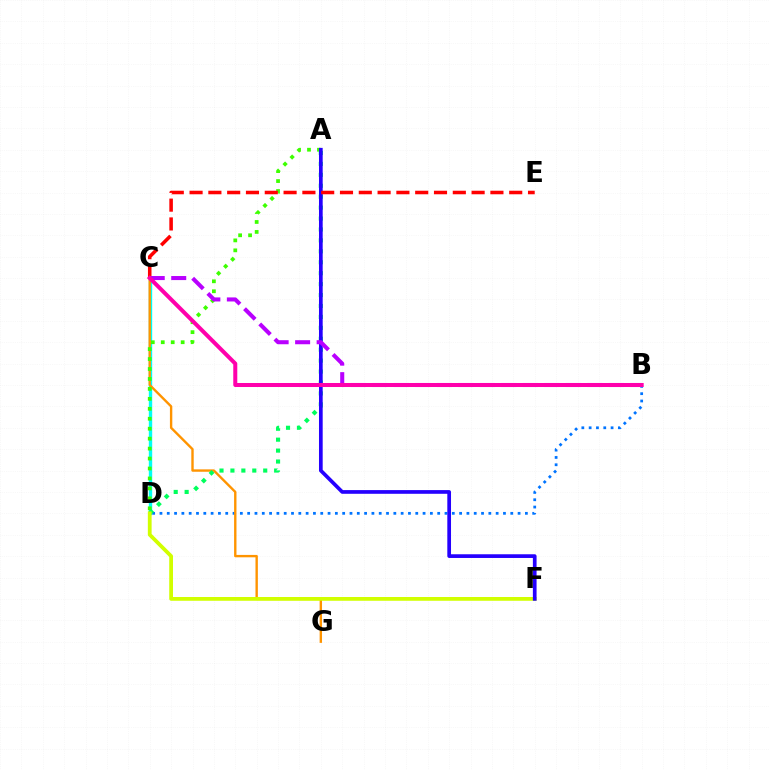{('C', 'D'): [{'color': '#00fff6', 'line_style': 'solid', 'thickness': 2.44}], ('B', 'D'): [{'color': '#0074ff', 'line_style': 'dotted', 'thickness': 1.99}], ('C', 'G'): [{'color': '#ff9400', 'line_style': 'solid', 'thickness': 1.72}], ('A', 'D'): [{'color': '#3dff00', 'line_style': 'dotted', 'thickness': 2.7}, {'color': '#00ff5c', 'line_style': 'dotted', 'thickness': 2.97}], ('D', 'F'): [{'color': '#d1ff00', 'line_style': 'solid', 'thickness': 2.72}], ('A', 'F'): [{'color': '#2500ff', 'line_style': 'solid', 'thickness': 2.66}], ('C', 'E'): [{'color': '#ff0000', 'line_style': 'dashed', 'thickness': 2.55}], ('B', 'C'): [{'color': '#b900ff', 'line_style': 'dashed', 'thickness': 2.92}, {'color': '#ff00ac', 'line_style': 'solid', 'thickness': 2.89}]}